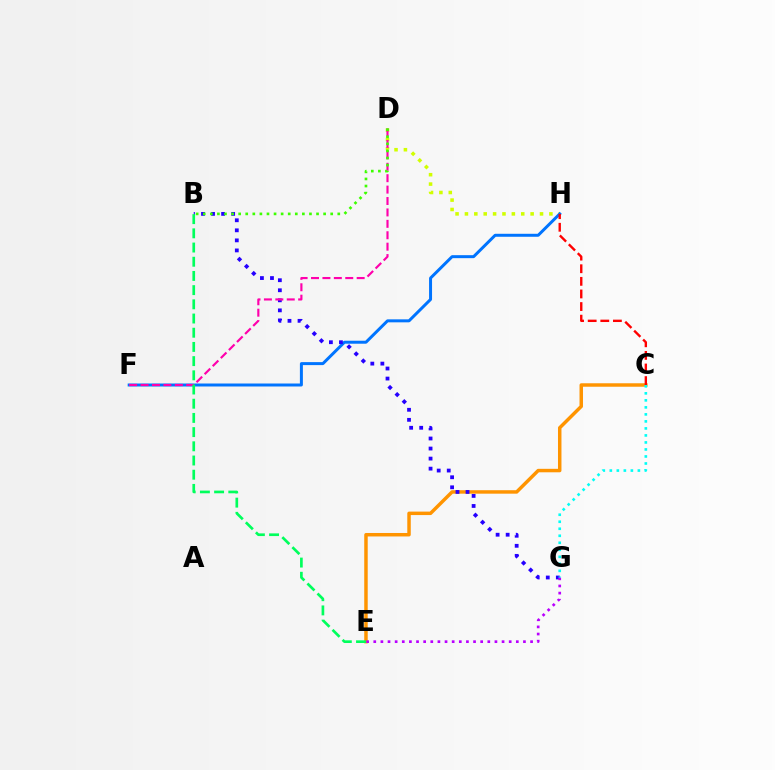{('D', 'H'): [{'color': '#d1ff00', 'line_style': 'dotted', 'thickness': 2.55}], ('F', 'H'): [{'color': '#0074ff', 'line_style': 'solid', 'thickness': 2.15}], ('C', 'E'): [{'color': '#ff9400', 'line_style': 'solid', 'thickness': 2.5}], ('B', 'G'): [{'color': '#2500ff', 'line_style': 'dotted', 'thickness': 2.73}], ('D', 'F'): [{'color': '#ff00ac', 'line_style': 'dashed', 'thickness': 1.55}], ('E', 'G'): [{'color': '#b900ff', 'line_style': 'dotted', 'thickness': 1.94}], ('B', 'E'): [{'color': '#00ff5c', 'line_style': 'dashed', 'thickness': 1.93}], ('B', 'D'): [{'color': '#3dff00', 'line_style': 'dotted', 'thickness': 1.92}], ('C', 'G'): [{'color': '#00fff6', 'line_style': 'dotted', 'thickness': 1.91}], ('C', 'H'): [{'color': '#ff0000', 'line_style': 'dashed', 'thickness': 1.71}]}